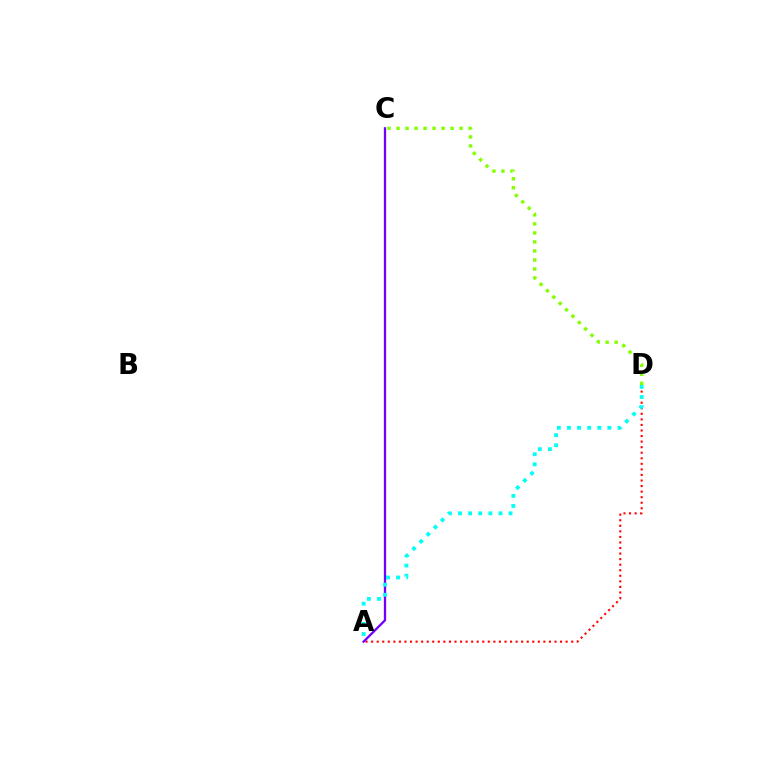{('A', 'D'): [{'color': '#ff0000', 'line_style': 'dotted', 'thickness': 1.51}, {'color': '#00fff6', 'line_style': 'dotted', 'thickness': 2.75}], ('C', 'D'): [{'color': '#84ff00', 'line_style': 'dotted', 'thickness': 2.45}], ('A', 'C'): [{'color': '#7200ff', 'line_style': 'solid', 'thickness': 1.66}]}